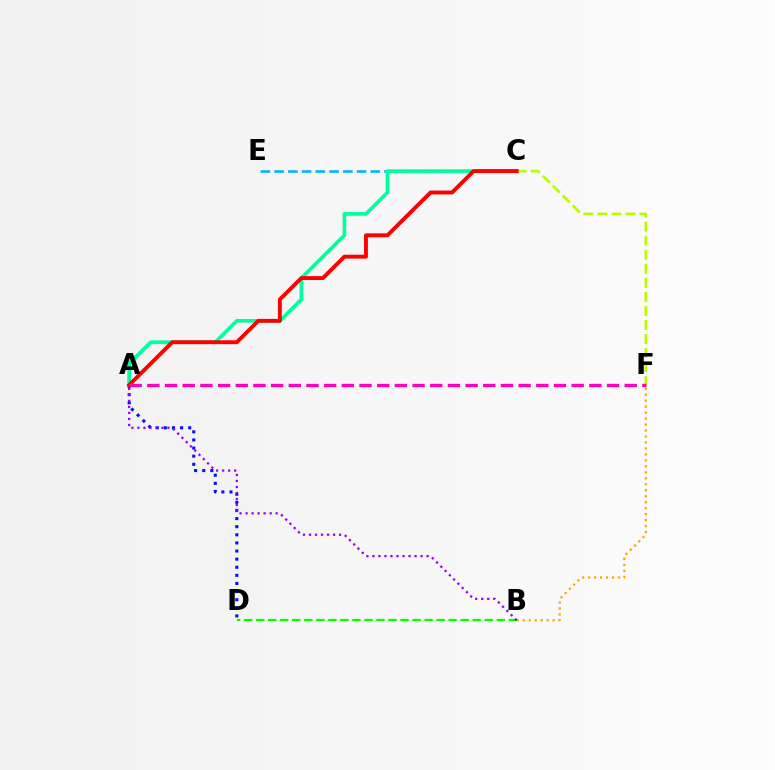{('B', 'F'): [{'color': '#ffa500', 'line_style': 'dotted', 'thickness': 1.62}], ('B', 'D'): [{'color': '#08ff00', 'line_style': 'dashed', 'thickness': 1.63}], ('C', 'E'): [{'color': '#00b5ff', 'line_style': 'dashed', 'thickness': 1.87}], ('A', 'C'): [{'color': '#00ff9d', 'line_style': 'solid', 'thickness': 2.65}, {'color': '#ff0000', 'line_style': 'solid', 'thickness': 2.82}], ('A', 'D'): [{'color': '#0010ff', 'line_style': 'dotted', 'thickness': 2.2}], ('C', 'F'): [{'color': '#b3ff00', 'line_style': 'dashed', 'thickness': 1.91}], ('A', 'B'): [{'color': '#9b00ff', 'line_style': 'dotted', 'thickness': 1.64}], ('A', 'F'): [{'color': '#ff00bd', 'line_style': 'dashed', 'thickness': 2.4}]}